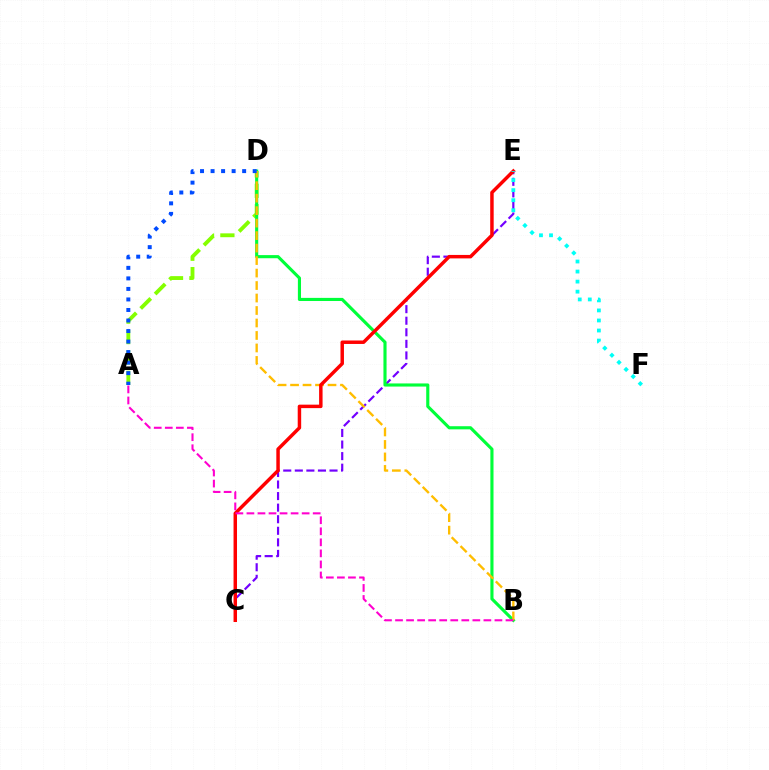{('A', 'D'): [{'color': '#84ff00', 'line_style': 'dashed', 'thickness': 2.77}, {'color': '#004bff', 'line_style': 'dotted', 'thickness': 2.86}], ('C', 'E'): [{'color': '#7200ff', 'line_style': 'dashed', 'thickness': 1.57}, {'color': '#ff0000', 'line_style': 'solid', 'thickness': 2.5}], ('B', 'D'): [{'color': '#00ff39', 'line_style': 'solid', 'thickness': 2.25}, {'color': '#ffbd00', 'line_style': 'dashed', 'thickness': 1.7}], ('E', 'F'): [{'color': '#00fff6', 'line_style': 'dotted', 'thickness': 2.73}], ('A', 'B'): [{'color': '#ff00cf', 'line_style': 'dashed', 'thickness': 1.5}]}